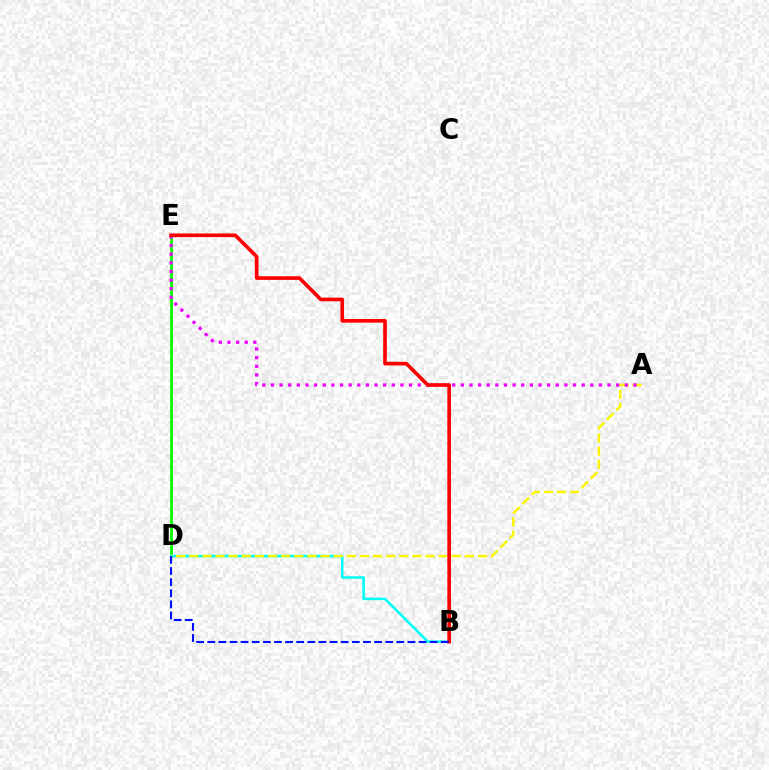{('D', 'E'): [{'color': '#08ff00', 'line_style': 'solid', 'thickness': 2.02}], ('B', 'D'): [{'color': '#00fff6', 'line_style': 'solid', 'thickness': 1.83}, {'color': '#0010ff', 'line_style': 'dashed', 'thickness': 1.51}], ('A', 'D'): [{'color': '#fcf500', 'line_style': 'dashed', 'thickness': 1.78}], ('A', 'E'): [{'color': '#ee00ff', 'line_style': 'dotted', 'thickness': 2.34}], ('B', 'E'): [{'color': '#ff0000', 'line_style': 'solid', 'thickness': 2.62}]}